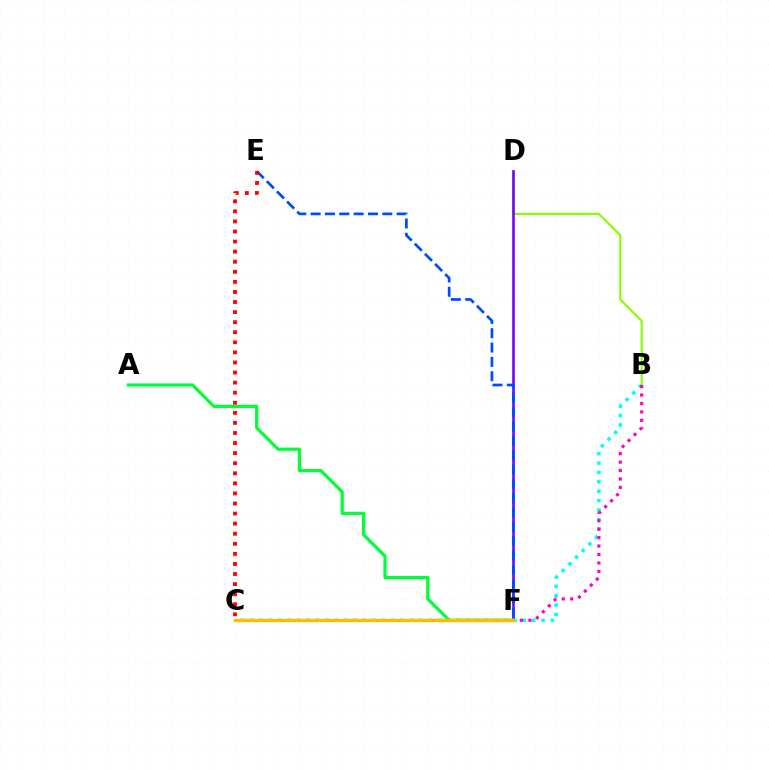{('B', 'C'): [{'color': '#00fff6', 'line_style': 'dotted', 'thickness': 2.55}], ('B', 'D'): [{'color': '#84ff00', 'line_style': 'solid', 'thickness': 1.54}], ('D', 'F'): [{'color': '#7200ff', 'line_style': 'solid', 'thickness': 1.86}], ('A', 'F'): [{'color': '#00ff39', 'line_style': 'solid', 'thickness': 2.31}], ('E', 'F'): [{'color': '#004bff', 'line_style': 'dashed', 'thickness': 1.95}], ('B', 'F'): [{'color': '#ff00cf', 'line_style': 'dotted', 'thickness': 2.29}], ('C', 'E'): [{'color': '#ff0000', 'line_style': 'dotted', 'thickness': 2.74}], ('C', 'F'): [{'color': '#ffbd00', 'line_style': 'solid', 'thickness': 2.45}]}